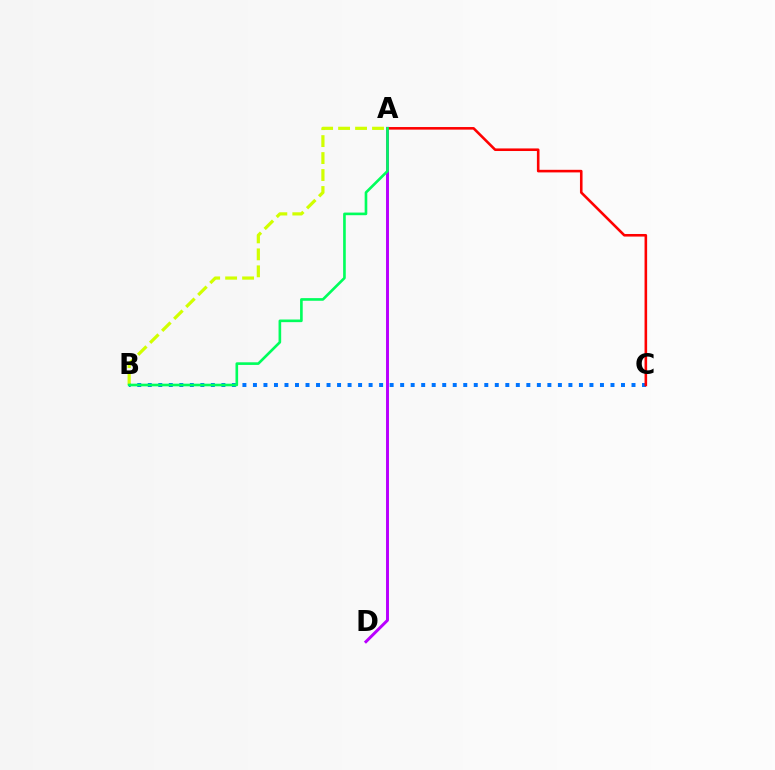{('B', 'C'): [{'color': '#0074ff', 'line_style': 'dotted', 'thickness': 2.86}], ('A', 'D'): [{'color': '#b900ff', 'line_style': 'solid', 'thickness': 2.13}], ('A', 'C'): [{'color': '#ff0000', 'line_style': 'solid', 'thickness': 1.86}], ('A', 'B'): [{'color': '#d1ff00', 'line_style': 'dashed', 'thickness': 2.3}, {'color': '#00ff5c', 'line_style': 'solid', 'thickness': 1.9}]}